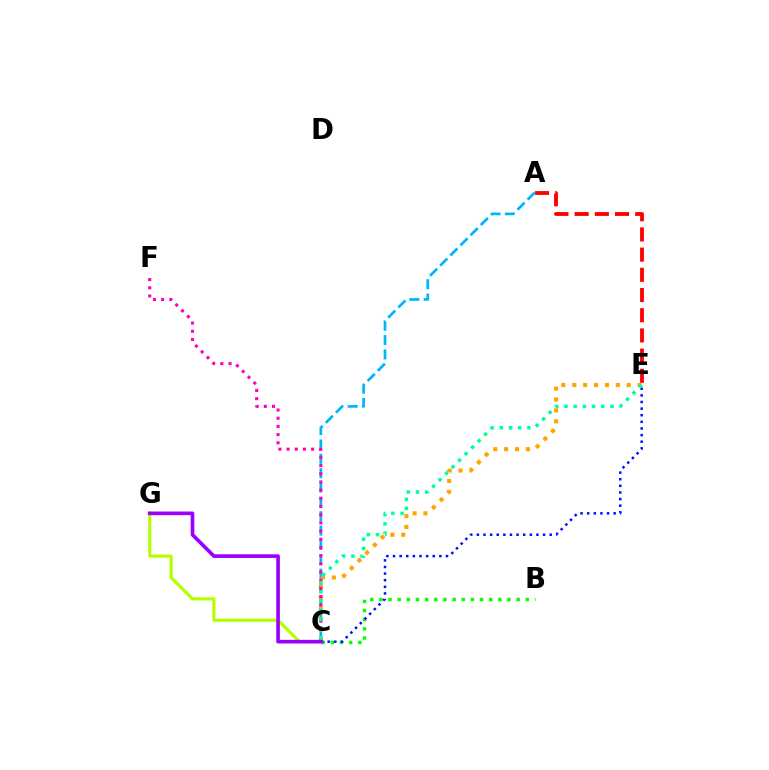{('A', 'E'): [{'color': '#ff0000', 'line_style': 'dashed', 'thickness': 2.74}], ('A', 'C'): [{'color': '#00b5ff', 'line_style': 'dashed', 'thickness': 1.95}], ('C', 'E'): [{'color': '#ffa500', 'line_style': 'dotted', 'thickness': 2.96}, {'color': '#0010ff', 'line_style': 'dotted', 'thickness': 1.8}, {'color': '#00ff9d', 'line_style': 'dotted', 'thickness': 2.5}], ('C', 'F'): [{'color': '#ff00bd', 'line_style': 'dotted', 'thickness': 2.23}], ('B', 'C'): [{'color': '#08ff00', 'line_style': 'dotted', 'thickness': 2.49}], ('C', 'G'): [{'color': '#b3ff00', 'line_style': 'solid', 'thickness': 2.26}, {'color': '#9b00ff', 'line_style': 'solid', 'thickness': 2.63}]}